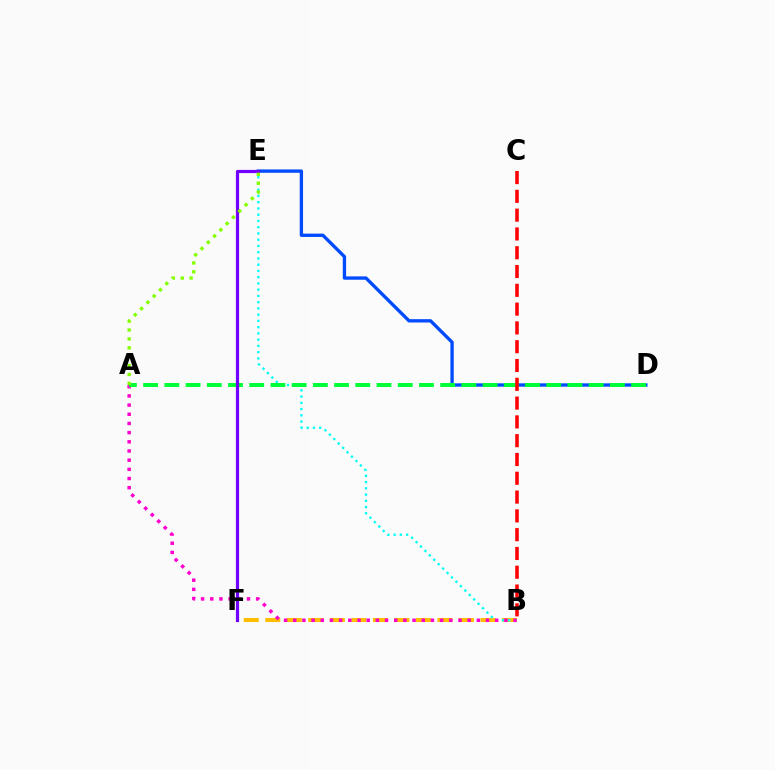{('B', 'F'): [{'color': '#ffbd00', 'line_style': 'dashed', 'thickness': 2.92}], ('D', 'E'): [{'color': '#004bff', 'line_style': 'solid', 'thickness': 2.4}], ('B', 'E'): [{'color': '#00fff6', 'line_style': 'dotted', 'thickness': 1.7}], ('A', 'B'): [{'color': '#ff00cf', 'line_style': 'dotted', 'thickness': 2.49}], ('A', 'D'): [{'color': '#00ff39', 'line_style': 'dashed', 'thickness': 2.88}], ('E', 'F'): [{'color': '#7200ff', 'line_style': 'solid', 'thickness': 2.3}], ('A', 'E'): [{'color': '#84ff00', 'line_style': 'dotted', 'thickness': 2.41}], ('B', 'C'): [{'color': '#ff0000', 'line_style': 'dashed', 'thickness': 2.55}]}